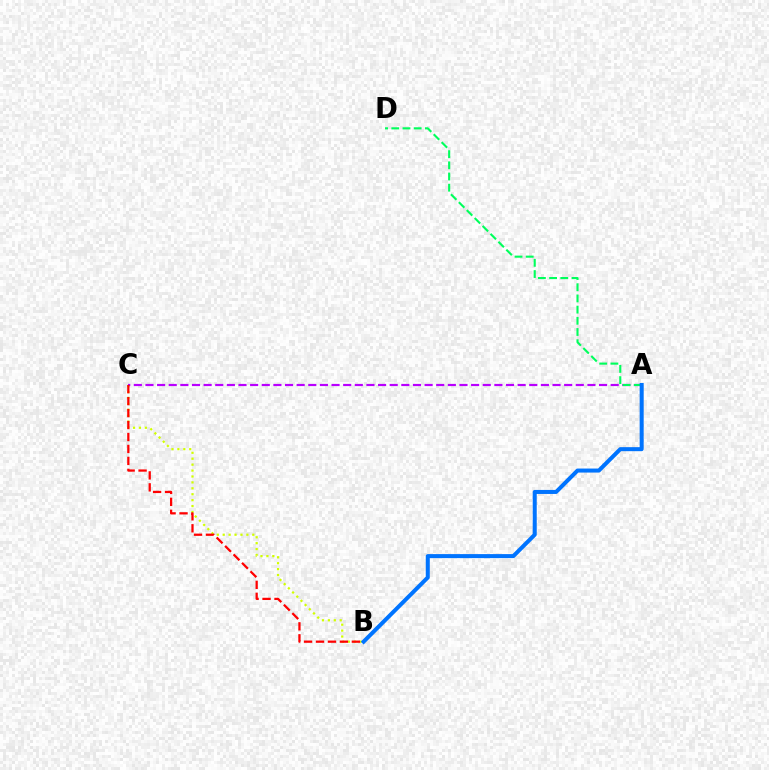{('B', 'C'): [{'color': '#d1ff00', 'line_style': 'dotted', 'thickness': 1.61}, {'color': '#ff0000', 'line_style': 'dashed', 'thickness': 1.62}], ('A', 'C'): [{'color': '#b900ff', 'line_style': 'dashed', 'thickness': 1.58}], ('A', 'D'): [{'color': '#00ff5c', 'line_style': 'dashed', 'thickness': 1.52}], ('A', 'B'): [{'color': '#0074ff', 'line_style': 'solid', 'thickness': 2.9}]}